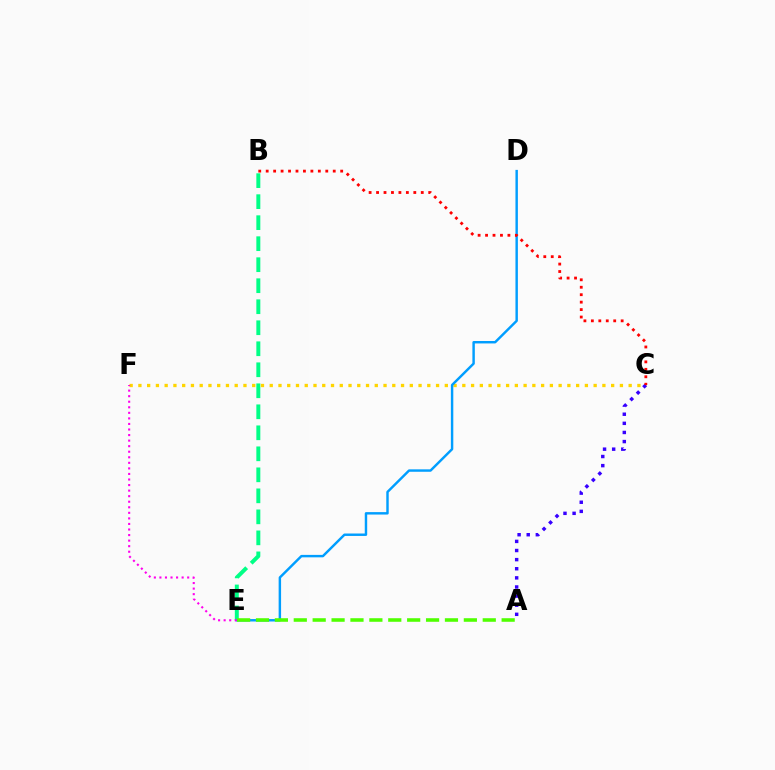{('B', 'E'): [{'color': '#00ff86', 'line_style': 'dashed', 'thickness': 2.85}], ('C', 'F'): [{'color': '#ffd500', 'line_style': 'dotted', 'thickness': 2.38}], ('A', 'C'): [{'color': '#3700ff', 'line_style': 'dotted', 'thickness': 2.48}], ('D', 'E'): [{'color': '#009eff', 'line_style': 'solid', 'thickness': 1.76}], ('A', 'E'): [{'color': '#4fff00', 'line_style': 'dashed', 'thickness': 2.57}], ('B', 'C'): [{'color': '#ff0000', 'line_style': 'dotted', 'thickness': 2.02}], ('E', 'F'): [{'color': '#ff00ed', 'line_style': 'dotted', 'thickness': 1.51}]}